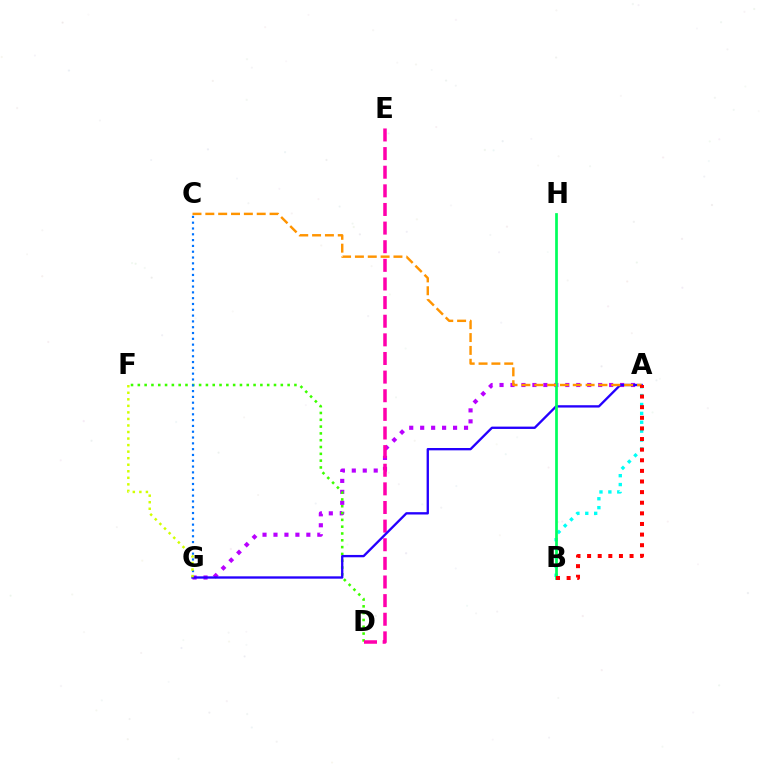{('A', 'G'): [{'color': '#b900ff', 'line_style': 'dotted', 'thickness': 2.98}, {'color': '#2500ff', 'line_style': 'solid', 'thickness': 1.68}], ('D', 'F'): [{'color': '#3dff00', 'line_style': 'dotted', 'thickness': 1.85}], ('A', 'B'): [{'color': '#00fff6', 'line_style': 'dotted', 'thickness': 2.42}, {'color': '#ff0000', 'line_style': 'dotted', 'thickness': 2.88}], ('C', 'G'): [{'color': '#0074ff', 'line_style': 'dotted', 'thickness': 1.58}], ('D', 'E'): [{'color': '#ff00ac', 'line_style': 'dashed', 'thickness': 2.53}], ('B', 'H'): [{'color': '#00ff5c', 'line_style': 'solid', 'thickness': 1.96}], ('A', 'C'): [{'color': '#ff9400', 'line_style': 'dashed', 'thickness': 1.74}], ('F', 'G'): [{'color': '#d1ff00', 'line_style': 'dotted', 'thickness': 1.78}]}